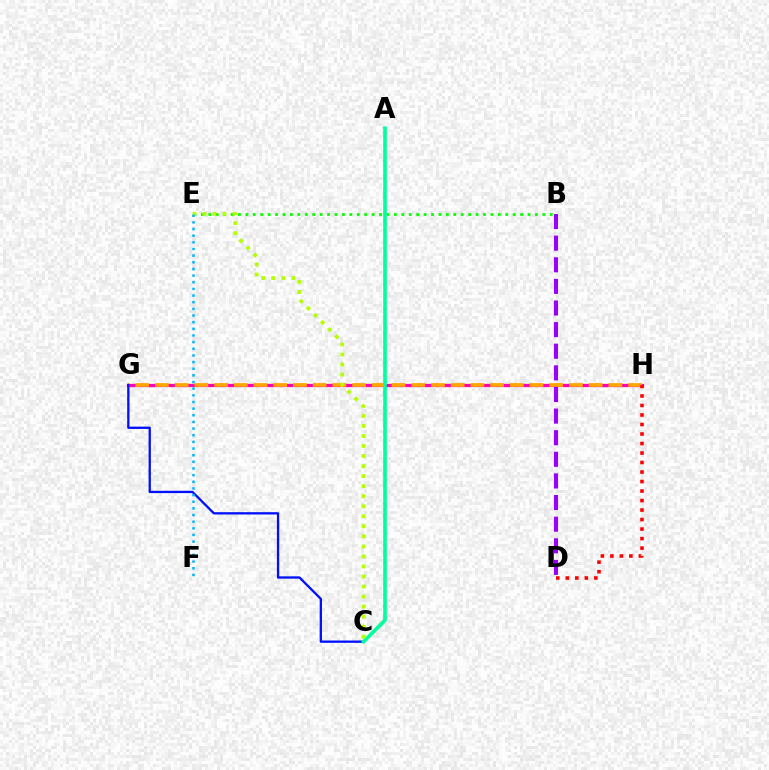{('G', 'H'): [{'color': '#ff00bd', 'line_style': 'solid', 'thickness': 2.33}, {'color': '#ffa500', 'line_style': 'dashed', 'thickness': 2.68}], ('B', 'E'): [{'color': '#08ff00', 'line_style': 'dotted', 'thickness': 2.02}], ('C', 'G'): [{'color': '#0010ff', 'line_style': 'solid', 'thickness': 1.66}], ('A', 'C'): [{'color': '#00ff9d', 'line_style': 'solid', 'thickness': 2.62}], ('D', 'H'): [{'color': '#ff0000', 'line_style': 'dotted', 'thickness': 2.58}], ('C', 'E'): [{'color': '#b3ff00', 'line_style': 'dotted', 'thickness': 2.73}], ('E', 'F'): [{'color': '#00b5ff', 'line_style': 'dotted', 'thickness': 1.81}], ('B', 'D'): [{'color': '#9b00ff', 'line_style': 'dashed', 'thickness': 2.94}]}